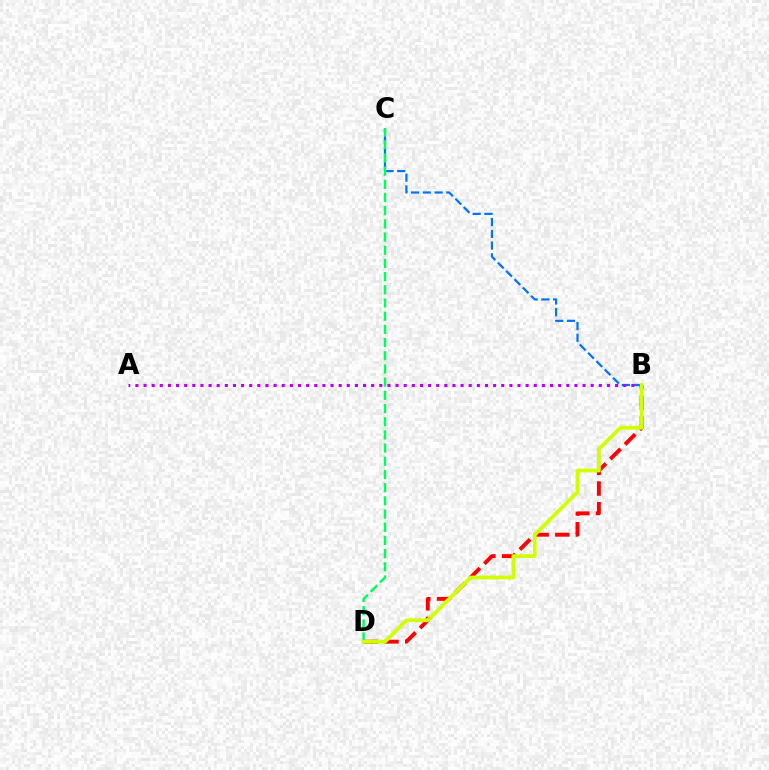{('B', 'D'): [{'color': '#ff0000', 'line_style': 'dashed', 'thickness': 2.81}, {'color': '#d1ff00', 'line_style': 'solid', 'thickness': 2.72}], ('B', 'C'): [{'color': '#0074ff', 'line_style': 'dashed', 'thickness': 1.6}], ('C', 'D'): [{'color': '#00ff5c', 'line_style': 'dashed', 'thickness': 1.79}], ('A', 'B'): [{'color': '#b900ff', 'line_style': 'dotted', 'thickness': 2.21}]}